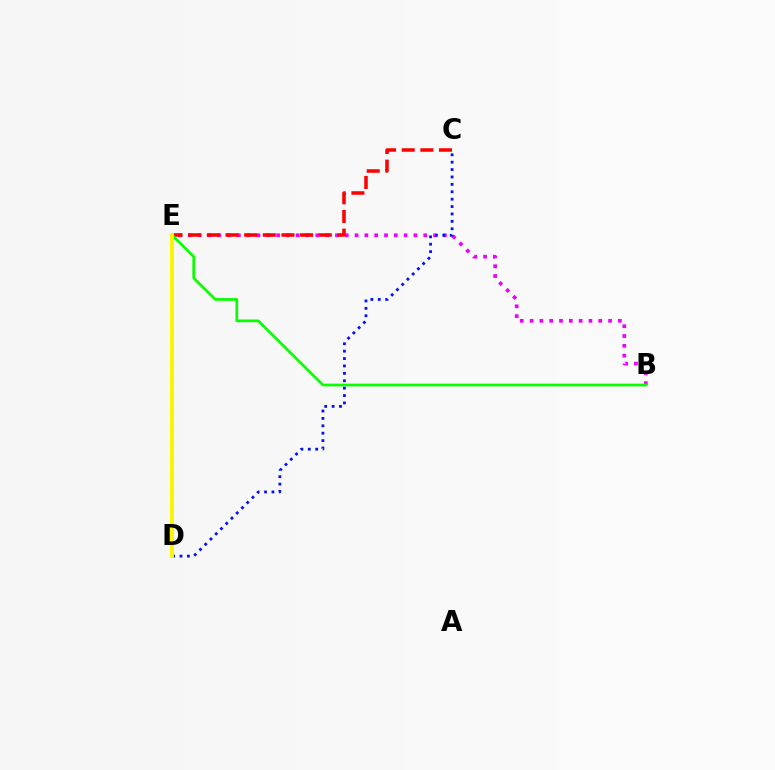{('B', 'E'): [{'color': '#ee00ff', 'line_style': 'dotted', 'thickness': 2.67}, {'color': '#08ff00', 'line_style': 'solid', 'thickness': 1.96}], ('D', 'E'): [{'color': '#00fff6', 'line_style': 'dashed', 'thickness': 2.13}, {'color': '#fcf500', 'line_style': 'solid', 'thickness': 2.81}], ('C', 'E'): [{'color': '#ff0000', 'line_style': 'dashed', 'thickness': 2.53}], ('C', 'D'): [{'color': '#0010ff', 'line_style': 'dotted', 'thickness': 2.01}]}